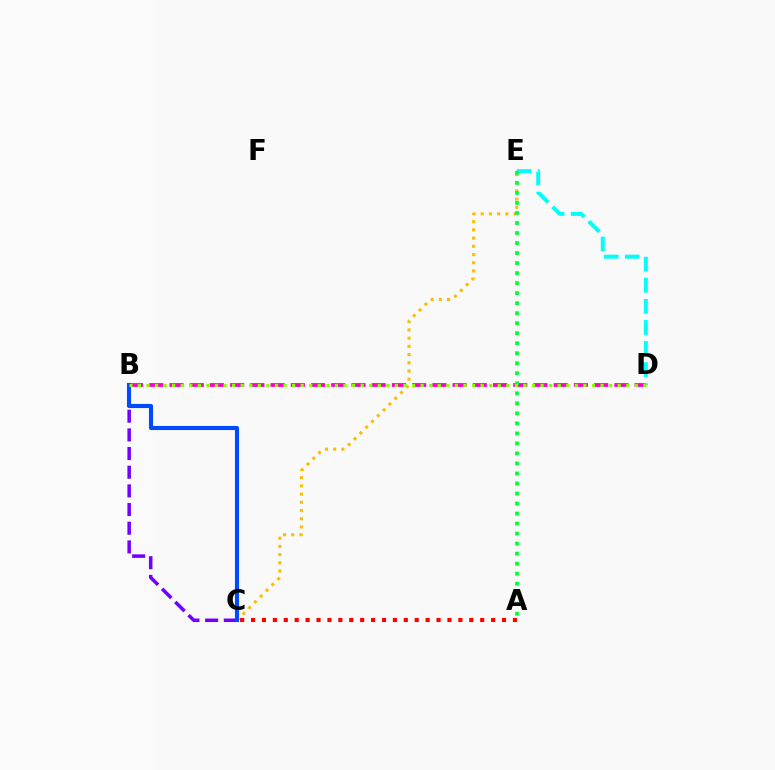{('A', 'C'): [{'color': '#ff0000', 'line_style': 'dotted', 'thickness': 2.96}], ('C', 'E'): [{'color': '#ffbd00', 'line_style': 'dotted', 'thickness': 2.23}], ('B', 'C'): [{'color': '#7200ff', 'line_style': 'dashed', 'thickness': 2.54}, {'color': '#004bff', 'line_style': 'solid', 'thickness': 2.96}], ('B', 'D'): [{'color': '#ff00cf', 'line_style': 'dashed', 'thickness': 2.75}, {'color': '#84ff00', 'line_style': 'dotted', 'thickness': 2.33}], ('D', 'E'): [{'color': '#00fff6', 'line_style': 'dashed', 'thickness': 2.86}], ('A', 'E'): [{'color': '#00ff39', 'line_style': 'dotted', 'thickness': 2.72}]}